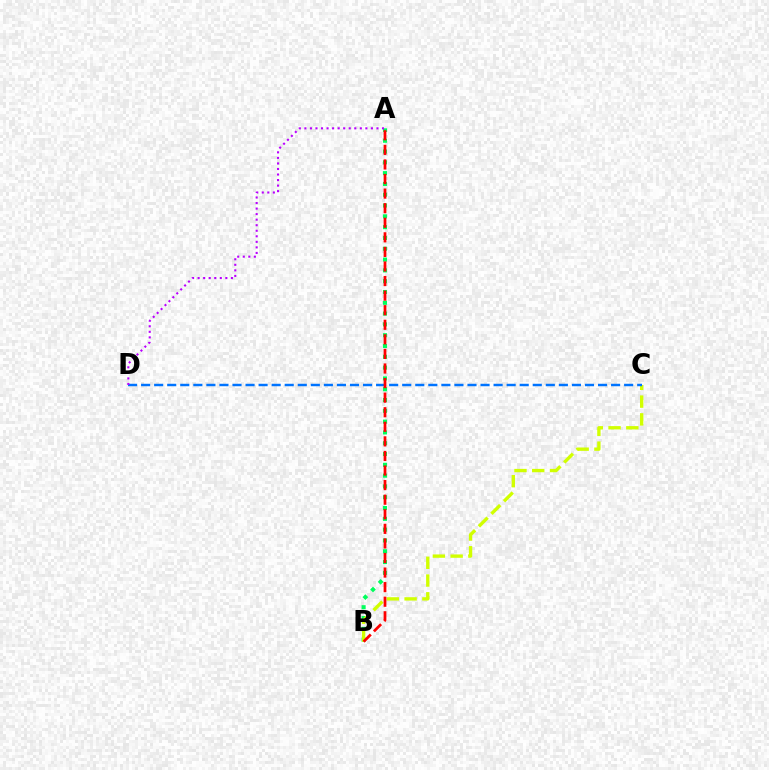{('A', 'B'): [{'color': '#00ff5c', 'line_style': 'dotted', 'thickness': 2.94}, {'color': '#ff0000', 'line_style': 'dashed', 'thickness': 1.98}], ('B', 'C'): [{'color': '#d1ff00', 'line_style': 'dashed', 'thickness': 2.41}], ('C', 'D'): [{'color': '#0074ff', 'line_style': 'dashed', 'thickness': 1.77}], ('A', 'D'): [{'color': '#b900ff', 'line_style': 'dotted', 'thickness': 1.51}]}